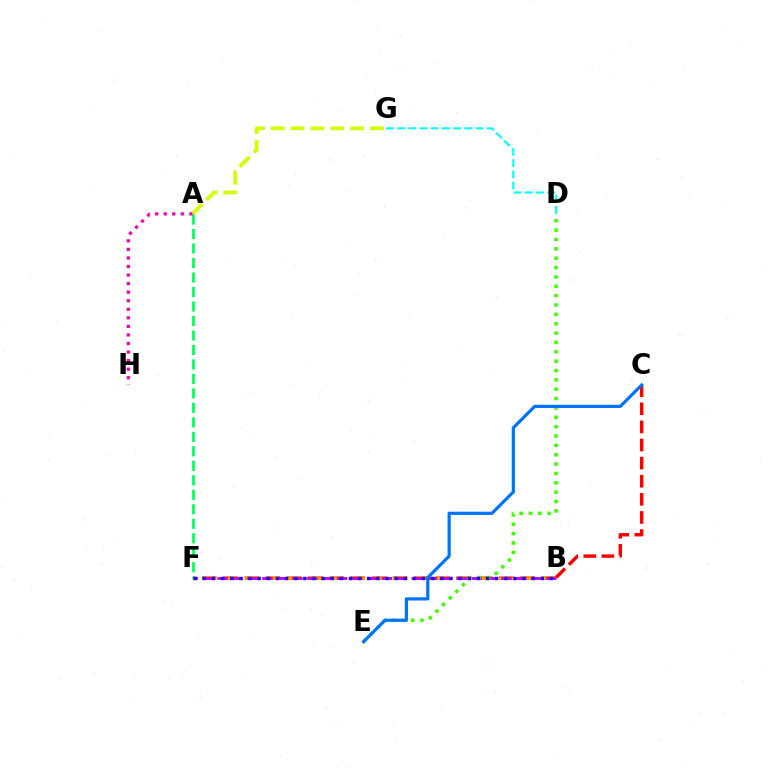{('B', 'F'): [{'color': '#ff9400', 'line_style': 'dashed', 'thickness': 2.88}, {'color': '#b900ff', 'line_style': 'dashed', 'thickness': 2.03}, {'color': '#2500ff', 'line_style': 'dotted', 'thickness': 2.48}], ('D', 'E'): [{'color': '#3dff00', 'line_style': 'dotted', 'thickness': 2.54}], ('A', 'G'): [{'color': '#d1ff00', 'line_style': 'dashed', 'thickness': 2.69}], ('A', 'F'): [{'color': '#00ff5c', 'line_style': 'dashed', 'thickness': 1.97}], ('B', 'C'): [{'color': '#ff0000', 'line_style': 'dashed', 'thickness': 2.46}], ('C', 'E'): [{'color': '#0074ff', 'line_style': 'solid', 'thickness': 2.31}], ('D', 'G'): [{'color': '#00fff6', 'line_style': 'dashed', 'thickness': 1.52}], ('A', 'H'): [{'color': '#ff00ac', 'line_style': 'dotted', 'thickness': 2.32}]}